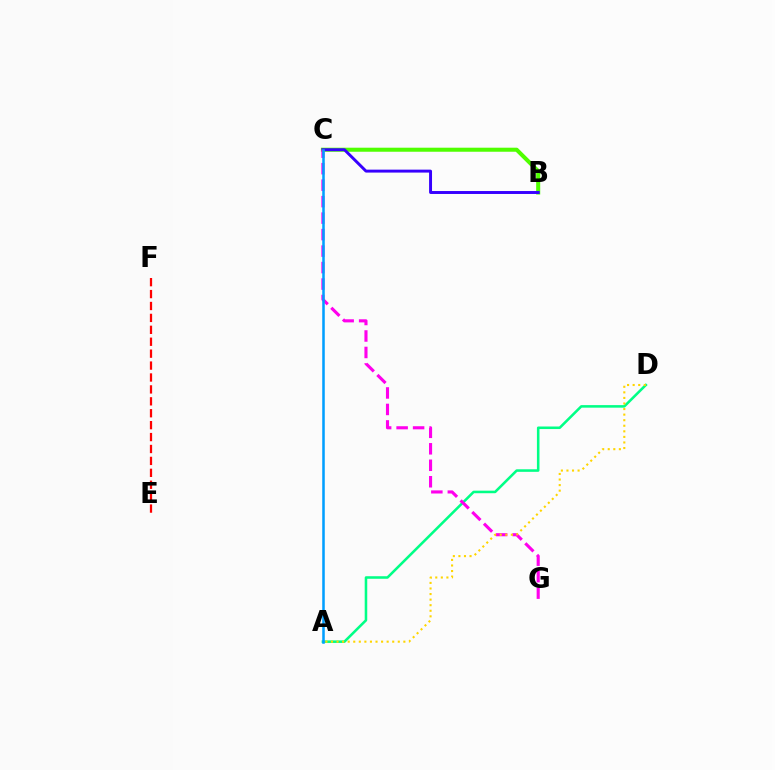{('E', 'F'): [{'color': '#ff0000', 'line_style': 'dashed', 'thickness': 1.62}], ('A', 'D'): [{'color': '#00ff86', 'line_style': 'solid', 'thickness': 1.84}, {'color': '#ffd500', 'line_style': 'dotted', 'thickness': 1.51}], ('B', 'C'): [{'color': '#4fff00', 'line_style': 'solid', 'thickness': 2.91}, {'color': '#3700ff', 'line_style': 'solid', 'thickness': 2.12}], ('C', 'G'): [{'color': '#ff00ed', 'line_style': 'dashed', 'thickness': 2.24}], ('A', 'C'): [{'color': '#009eff', 'line_style': 'solid', 'thickness': 1.83}]}